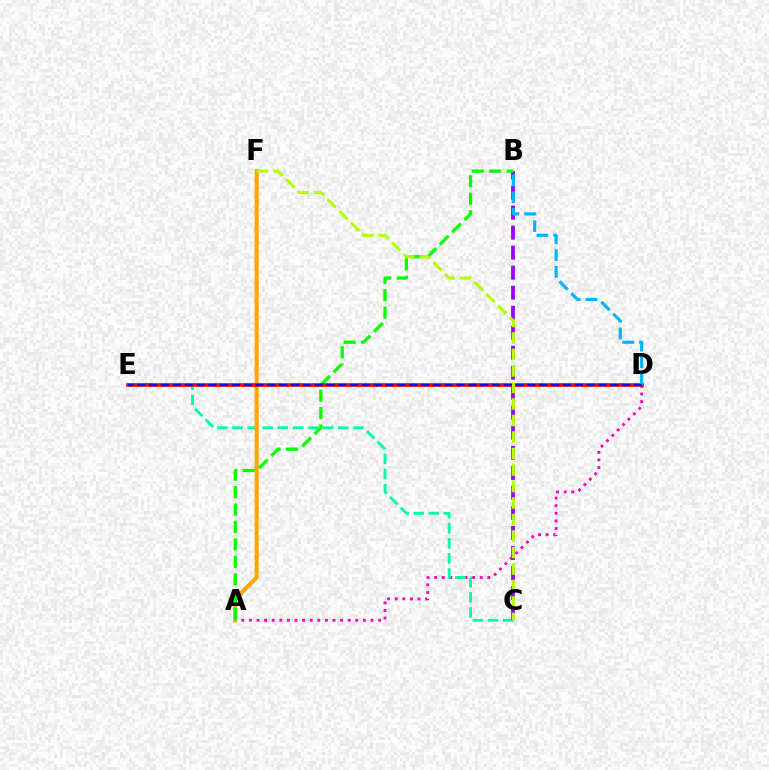{('A', 'D'): [{'color': '#ff00bd', 'line_style': 'dotted', 'thickness': 2.07}], ('C', 'E'): [{'color': '#00ff9d', 'line_style': 'dashed', 'thickness': 2.05}], ('B', 'C'): [{'color': '#9b00ff', 'line_style': 'dashed', 'thickness': 2.72}], ('A', 'F'): [{'color': '#ffa500', 'line_style': 'solid', 'thickness': 2.94}], ('A', 'B'): [{'color': '#08ff00', 'line_style': 'dashed', 'thickness': 2.37}], ('D', 'E'): [{'color': '#ff0000', 'line_style': 'solid', 'thickness': 2.63}, {'color': '#0010ff', 'line_style': 'dashed', 'thickness': 1.61}], ('C', 'F'): [{'color': '#b3ff00', 'line_style': 'dashed', 'thickness': 2.24}], ('B', 'D'): [{'color': '#00b5ff', 'line_style': 'dashed', 'thickness': 2.28}]}